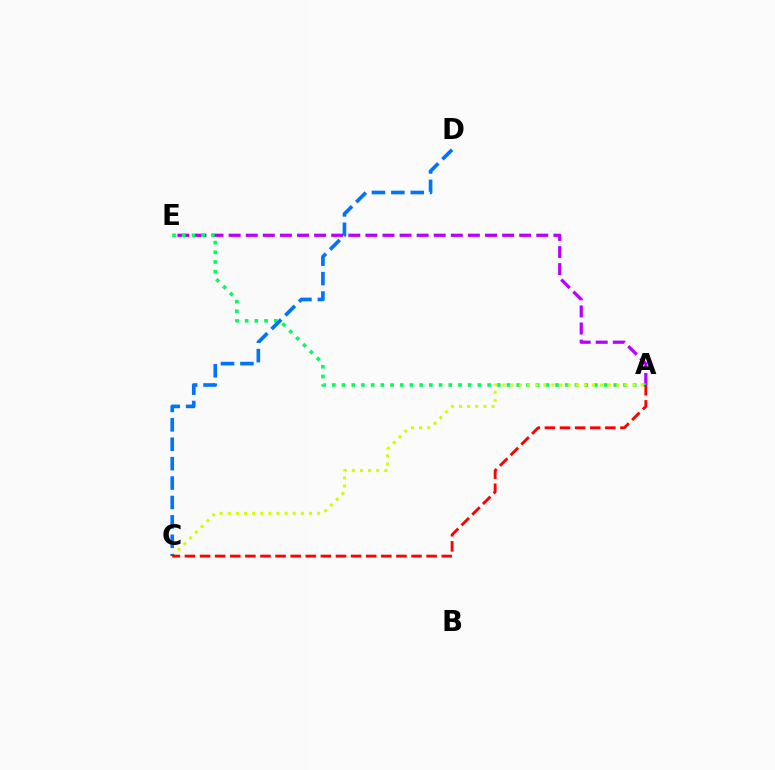{('A', 'E'): [{'color': '#b900ff', 'line_style': 'dashed', 'thickness': 2.32}, {'color': '#00ff5c', 'line_style': 'dotted', 'thickness': 2.64}], ('A', 'C'): [{'color': '#d1ff00', 'line_style': 'dotted', 'thickness': 2.21}, {'color': '#ff0000', 'line_style': 'dashed', 'thickness': 2.05}], ('C', 'D'): [{'color': '#0074ff', 'line_style': 'dashed', 'thickness': 2.64}]}